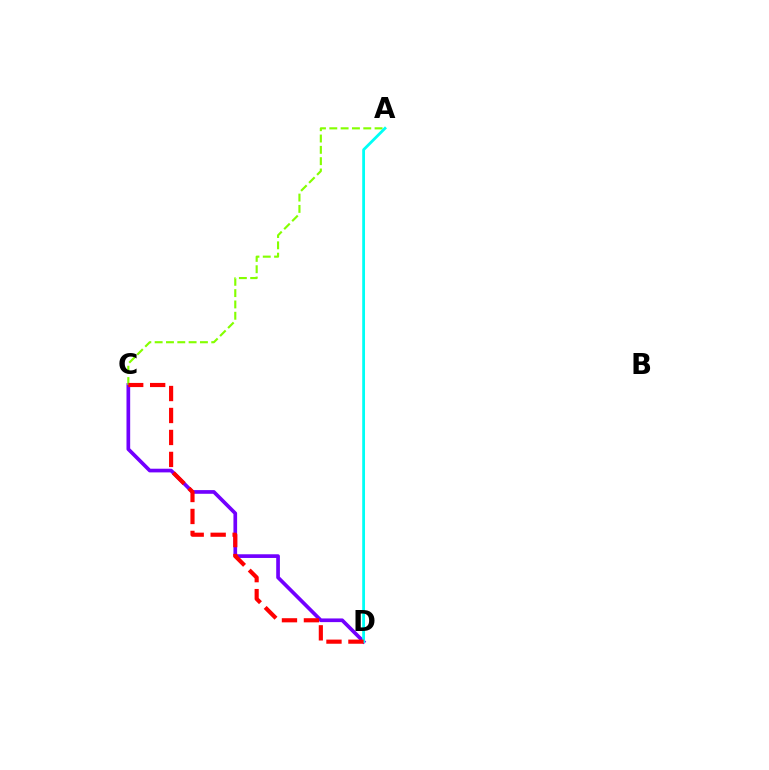{('C', 'D'): [{'color': '#7200ff', 'line_style': 'solid', 'thickness': 2.65}, {'color': '#ff0000', 'line_style': 'dashed', 'thickness': 2.98}], ('A', 'C'): [{'color': '#84ff00', 'line_style': 'dashed', 'thickness': 1.54}], ('A', 'D'): [{'color': '#00fff6', 'line_style': 'solid', 'thickness': 2.01}]}